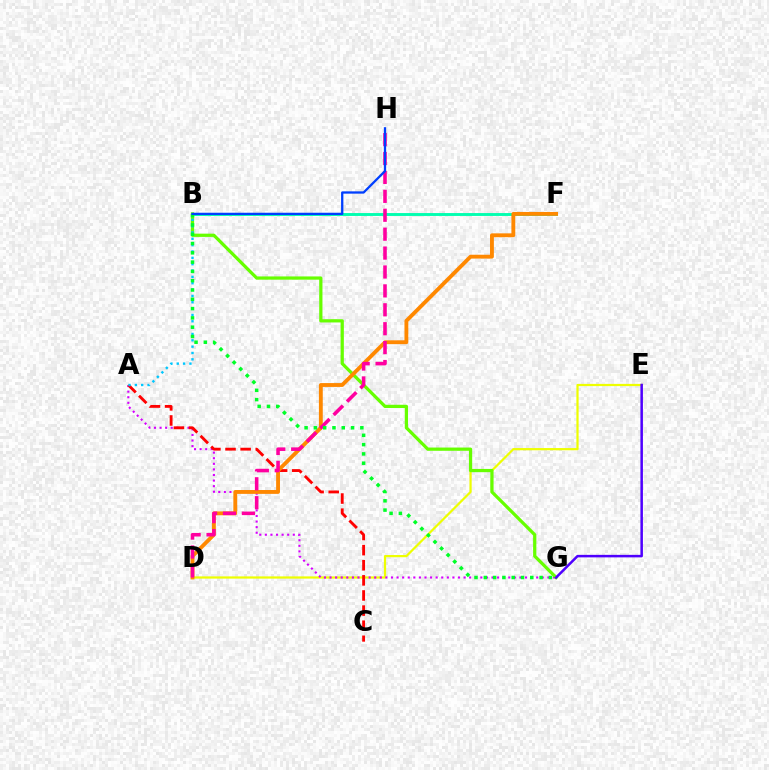{('D', 'E'): [{'color': '#eeff00', 'line_style': 'solid', 'thickness': 1.6}], ('A', 'G'): [{'color': '#d600ff', 'line_style': 'dotted', 'thickness': 1.52}], ('A', 'C'): [{'color': '#ff0000', 'line_style': 'dashed', 'thickness': 2.05}], ('B', 'G'): [{'color': '#66ff00', 'line_style': 'solid', 'thickness': 2.33}, {'color': '#00ff27', 'line_style': 'dotted', 'thickness': 2.53}], ('B', 'F'): [{'color': '#00ffaf', 'line_style': 'solid', 'thickness': 2.08}], ('D', 'F'): [{'color': '#ff8800', 'line_style': 'solid', 'thickness': 2.77}], ('A', 'B'): [{'color': '#00c7ff', 'line_style': 'dotted', 'thickness': 1.72}], ('E', 'G'): [{'color': '#4f00ff', 'line_style': 'solid', 'thickness': 1.81}], ('D', 'H'): [{'color': '#ff00a0', 'line_style': 'dashed', 'thickness': 2.57}], ('B', 'H'): [{'color': '#003fff', 'line_style': 'solid', 'thickness': 1.65}]}